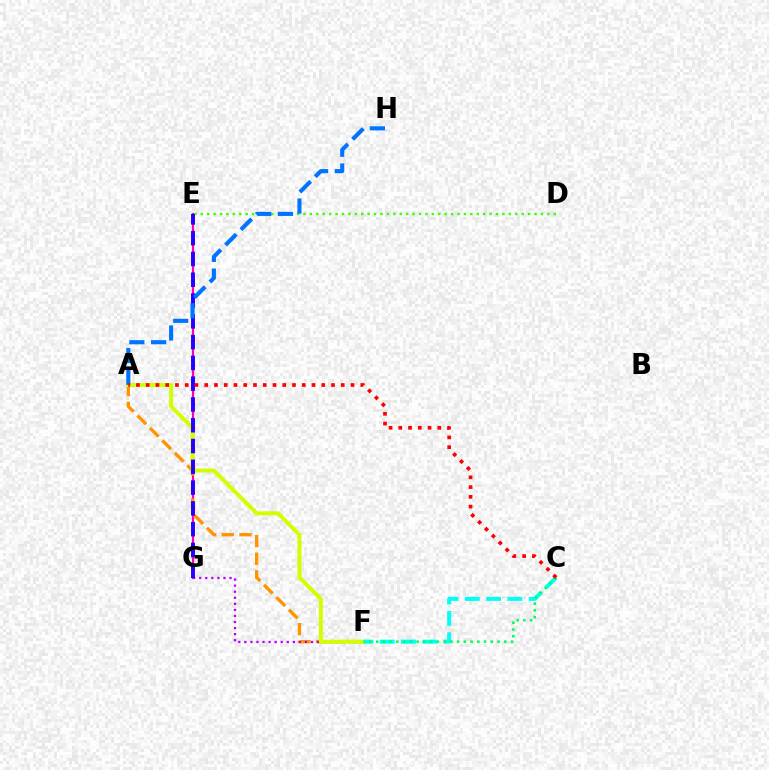{('E', 'G'): [{'color': '#ff00ac', 'line_style': 'solid', 'thickness': 1.58}, {'color': '#2500ff', 'line_style': 'dashed', 'thickness': 2.82}], ('A', 'F'): [{'color': '#ff9400', 'line_style': 'dashed', 'thickness': 2.39}, {'color': '#d1ff00', 'line_style': 'solid', 'thickness': 2.85}], ('D', 'E'): [{'color': '#3dff00', 'line_style': 'dotted', 'thickness': 1.74}], ('F', 'G'): [{'color': '#b900ff', 'line_style': 'dotted', 'thickness': 1.65}], ('C', 'F'): [{'color': '#00fff6', 'line_style': 'dashed', 'thickness': 2.89}, {'color': '#00ff5c', 'line_style': 'dotted', 'thickness': 1.83}], ('A', 'H'): [{'color': '#0074ff', 'line_style': 'dashed', 'thickness': 2.96}], ('A', 'C'): [{'color': '#ff0000', 'line_style': 'dotted', 'thickness': 2.65}]}